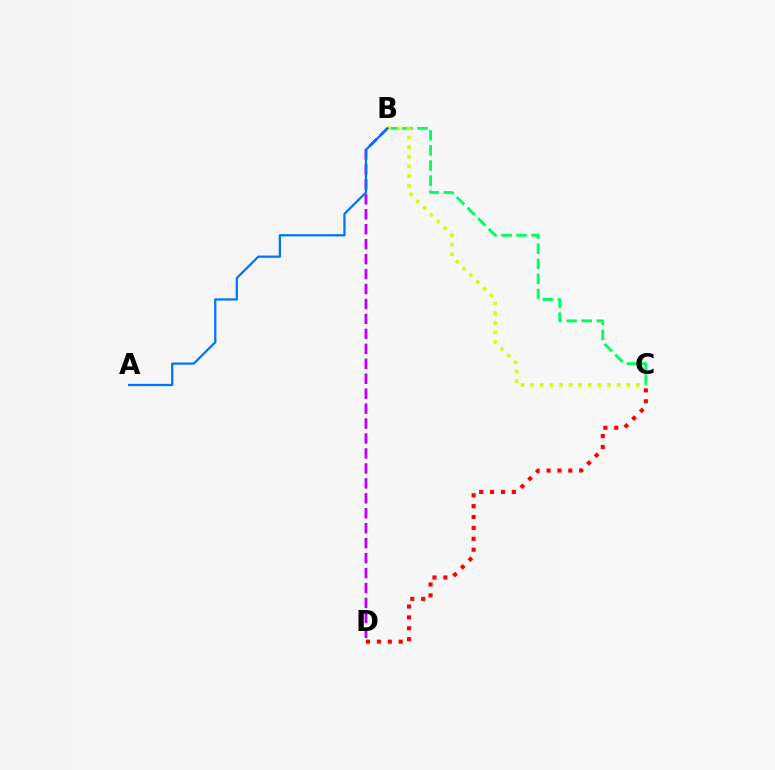{('B', 'C'): [{'color': '#00ff5c', 'line_style': 'dashed', 'thickness': 2.05}, {'color': '#d1ff00', 'line_style': 'dotted', 'thickness': 2.61}], ('B', 'D'): [{'color': '#b900ff', 'line_style': 'dashed', 'thickness': 2.03}], ('A', 'B'): [{'color': '#0074ff', 'line_style': 'solid', 'thickness': 1.61}], ('C', 'D'): [{'color': '#ff0000', 'line_style': 'dotted', 'thickness': 2.96}]}